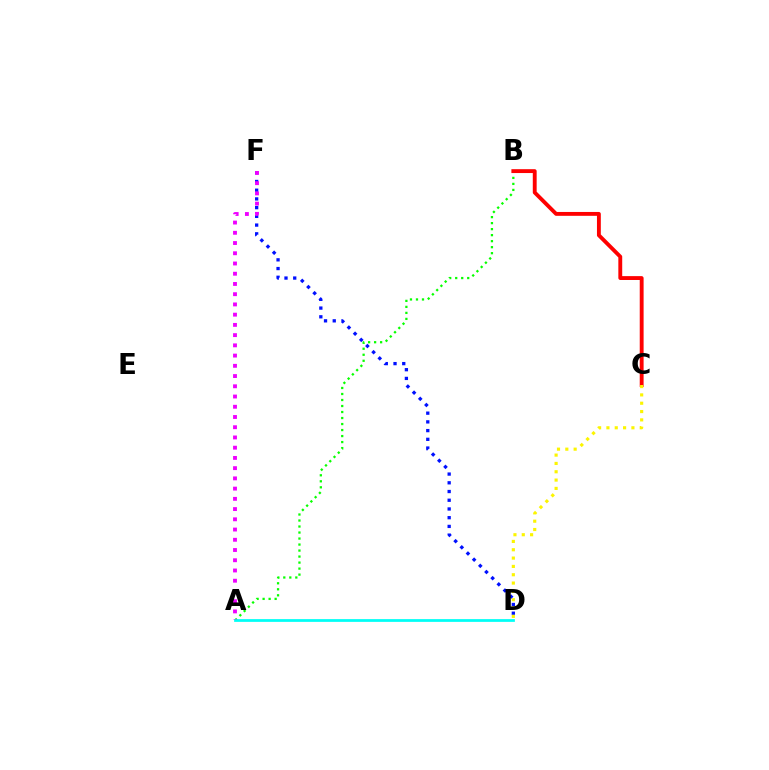{('D', 'F'): [{'color': '#0010ff', 'line_style': 'dotted', 'thickness': 2.37}], ('A', 'B'): [{'color': '#08ff00', 'line_style': 'dotted', 'thickness': 1.63}], ('B', 'C'): [{'color': '#ff0000', 'line_style': 'solid', 'thickness': 2.78}], ('A', 'D'): [{'color': '#00fff6', 'line_style': 'solid', 'thickness': 1.98}], ('C', 'D'): [{'color': '#fcf500', 'line_style': 'dotted', 'thickness': 2.26}], ('A', 'F'): [{'color': '#ee00ff', 'line_style': 'dotted', 'thickness': 2.78}]}